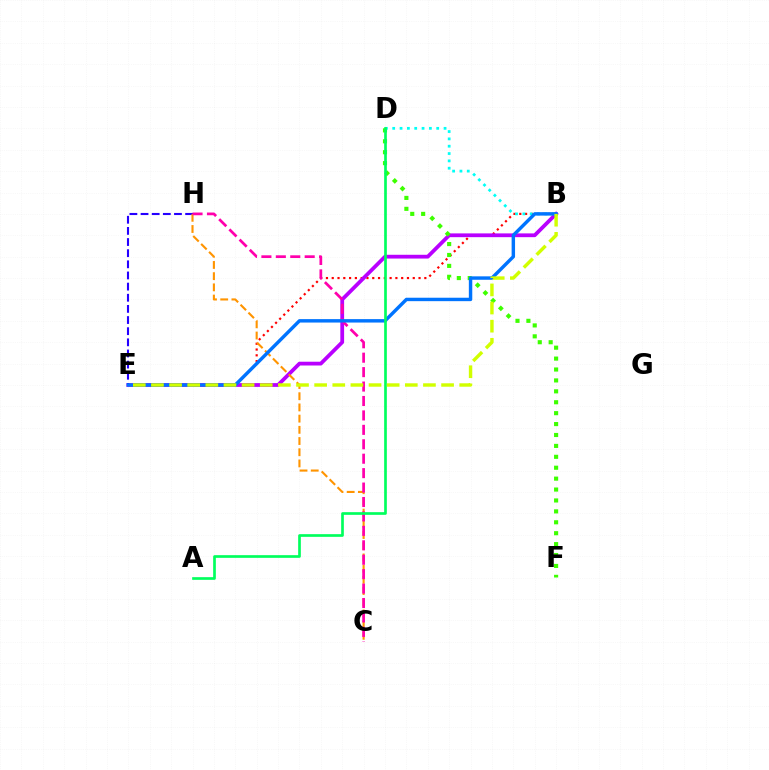{('B', 'E'): [{'color': '#ff0000', 'line_style': 'dotted', 'thickness': 1.57}, {'color': '#b900ff', 'line_style': 'solid', 'thickness': 2.72}, {'color': '#0074ff', 'line_style': 'solid', 'thickness': 2.47}, {'color': '#d1ff00', 'line_style': 'dashed', 'thickness': 2.46}], ('E', 'H'): [{'color': '#2500ff', 'line_style': 'dashed', 'thickness': 1.51}], ('D', 'F'): [{'color': '#3dff00', 'line_style': 'dotted', 'thickness': 2.96}], ('C', 'H'): [{'color': '#ff9400', 'line_style': 'dashed', 'thickness': 1.52}, {'color': '#ff00ac', 'line_style': 'dashed', 'thickness': 1.96}], ('B', 'D'): [{'color': '#00fff6', 'line_style': 'dotted', 'thickness': 1.99}], ('A', 'D'): [{'color': '#00ff5c', 'line_style': 'solid', 'thickness': 1.93}]}